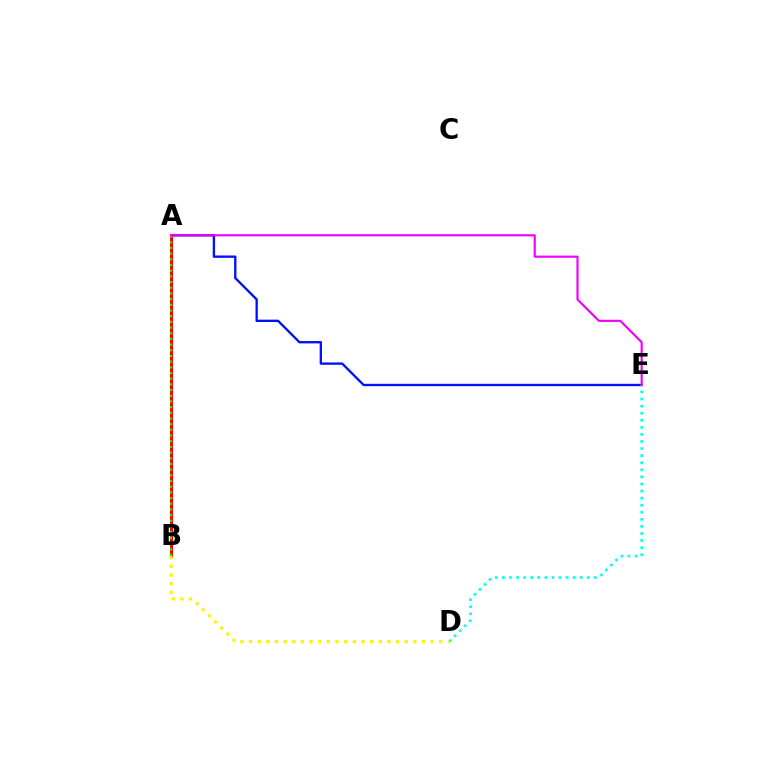{('A', 'E'): [{'color': '#0010ff', 'line_style': 'solid', 'thickness': 1.69}, {'color': '#ee00ff', 'line_style': 'solid', 'thickness': 1.54}], ('D', 'E'): [{'color': '#00fff6', 'line_style': 'dotted', 'thickness': 1.92}], ('A', 'B'): [{'color': '#ff0000', 'line_style': 'solid', 'thickness': 2.15}, {'color': '#08ff00', 'line_style': 'dotted', 'thickness': 1.54}], ('B', 'D'): [{'color': '#fcf500', 'line_style': 'dotted', 'thickness': 2.35}]}